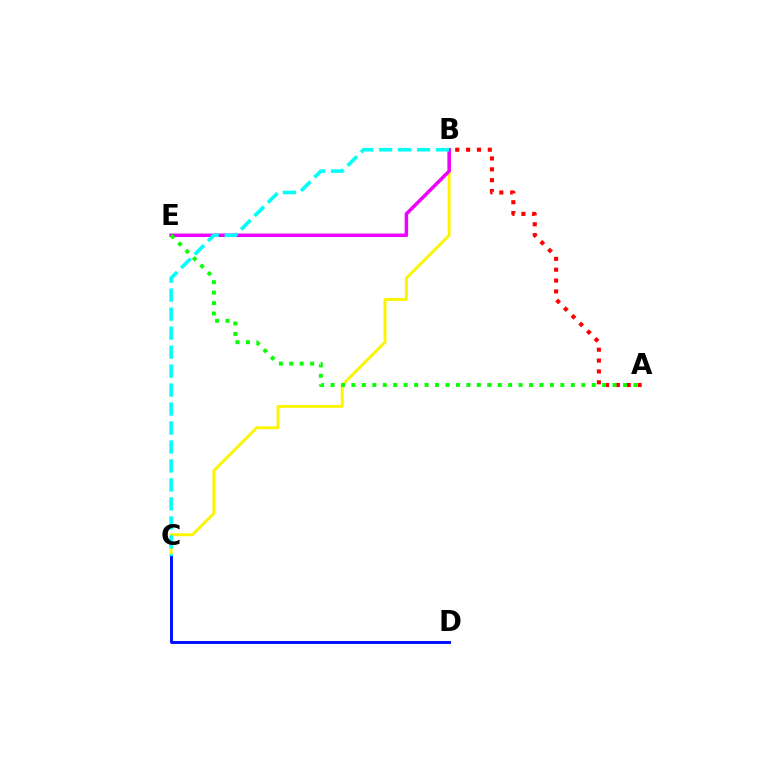{('B', 'C'): [{'color': '#fcf500', 'line_style': 'solid', 'thickness': 2.11}, {'color': '#00fff6', 'line_style': 'dashed', 'thickness': 2.58}], ('B', 'E'): [{'color': '#ee00ff', 'line_style': 'solid', 'thickness': 2.52}], ('C', 'D'): [{'color': '#0010ff', 'line_style': 'solid', 'thickness': 2.11}], ('A', 'B'): [{'color': '#ff0000', 'line_style': 'dotted', 'thickness': 2.95}], ('A', 'E'): [{'color': '#08ff00', 'line_style': 'dotted', 'thickness': 2.84}]}